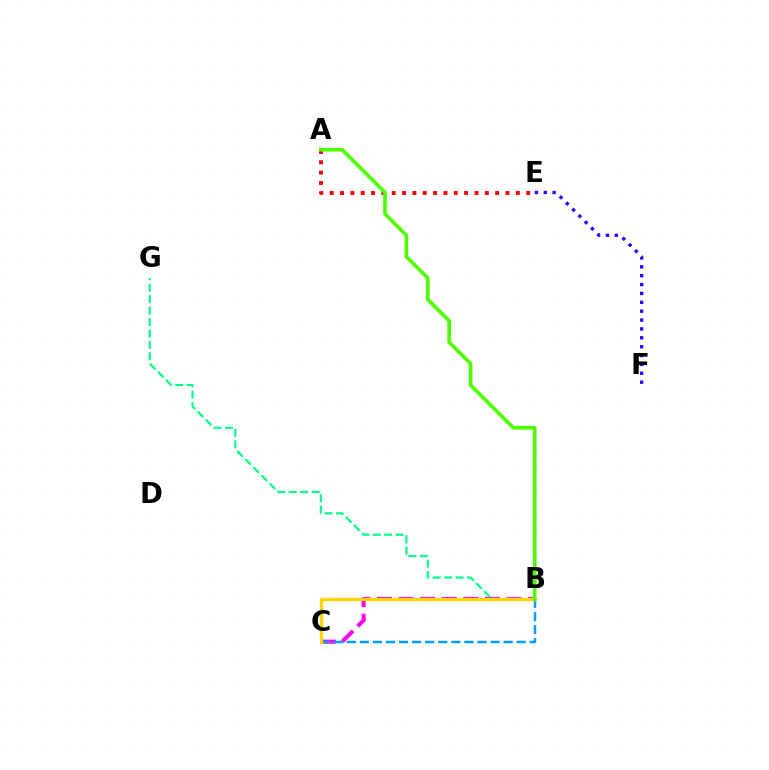{('B', 'C'): [{'color': '#ff00ed', 'line_style': 'dashed', 'thickness': 2.93}, {'color': '#009eff', 'line_style': 'dashed', 'thickness': 1.78}, {'color': '#ffd500', 'line_style': 'solid', 'thickness': 2.39}], ('A', 'E'): [{'color': '#ff0000', 'line_style': 'dotted', 'thickness': 2.81}], ('B', 'G'): [{'color': '#00ff86', 'line_style': 'dashed', 'thickness': 1.55}], ('E', 'F'): [{'color': '#3700ff', 'line_style': 'dotted', 'thickness': 2.41}], ('A', 'B'): [{'color': '#4fff00', 'line_style': 'solid', 'thickness': 2.63}]}